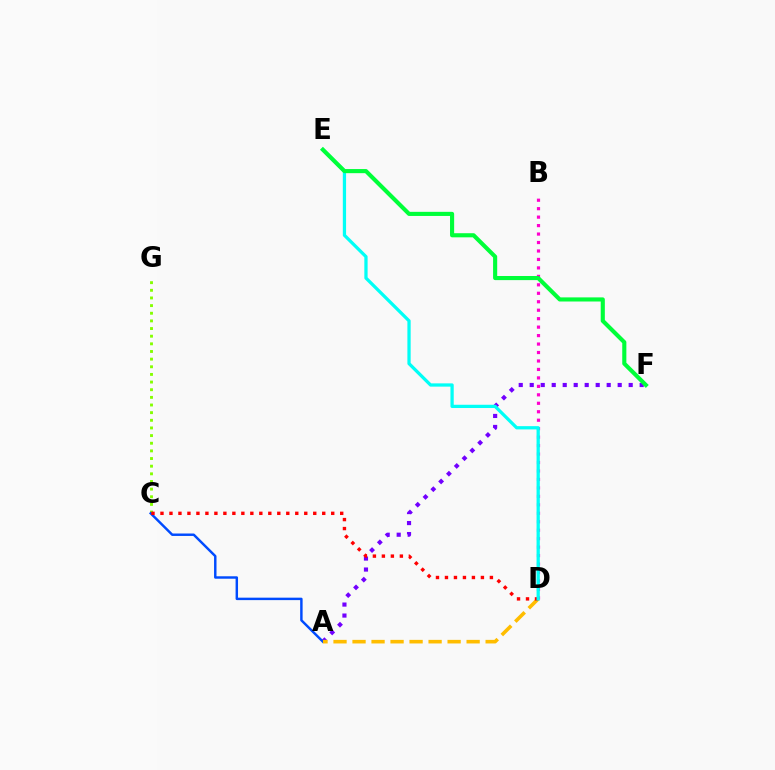{('A', 'F'): [{'color': '#7200ff', 'line_style': 'dotted', 'thickness': 2.99}], ('C', 'G'): [{'color': '#84ff00', 'line_style': 'dotted', 'thickness': 2.08}], ('A', 'C'): [{'color': '#004bff', 'line_style': 'solid', 'thickness': 1.76}], ('A', 'D'): [{'color': '#ffbd00', 'line_style': 'dashed', 'thickness': 2.58}], ('C', 'D'): [{'color': '#ff0000', 'line_style': 'dotted', 'thickness': 2.44}], ('B', 'D'): [{'color': '#ff00cf', 'line_style': 'dotted', 'thickness': 2.3}], ('D', 'E'): [{'color': '#00fff6', 'line_style': 'solid', 'thickness': 2.35}], ('E', 'F'): [{'color': '#00ff39', 'line_style': 'solid', 'thickness': 2.96}]}